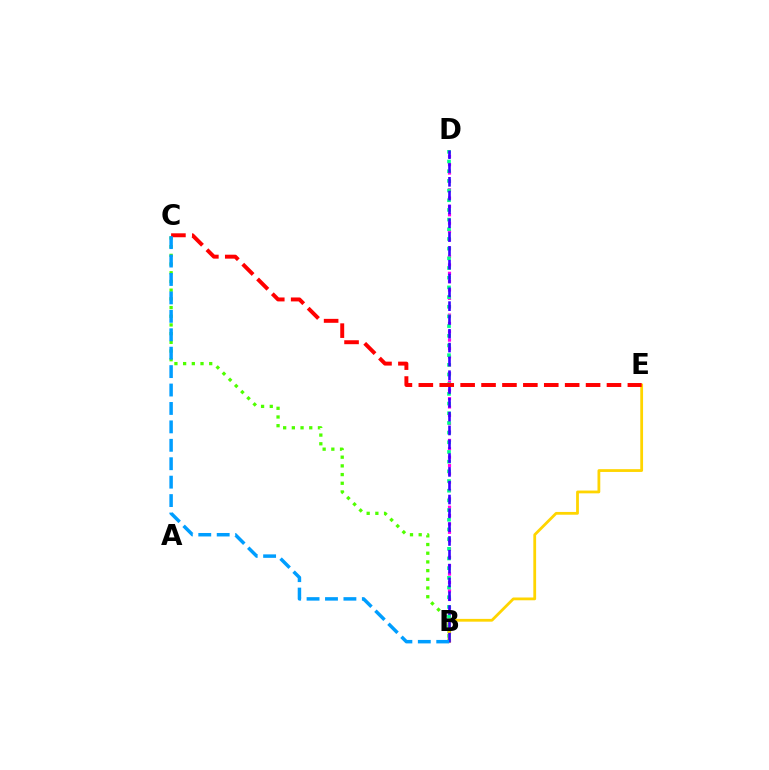{('B', 'D'): [{'color': '#ff00ed', 'line_style': 'dotted', 'thickness': 2.27}, {'color': '#00ff86', 'line_style': 'dotted', 'thickness': 2.63}, {'color': '#3700ff', 'line_style': 'dashed', 'thickness': 1.88}], ('B', 'C'): [{'color': '#4fff00', 'line_style': 'dotted', 'thickness': 2.36}, {'color': '#009eff', 'line_style': 'dashed', 'thickness': 2.5}], ('B', 'E'): [{'color': '#ffd500', 'line_style': 'solid', 'thickness': 2.01}], ('C', 'E'): [{'color': '#ff0000', 'line_style': 'dashed', 'thickness': 2.84}]}